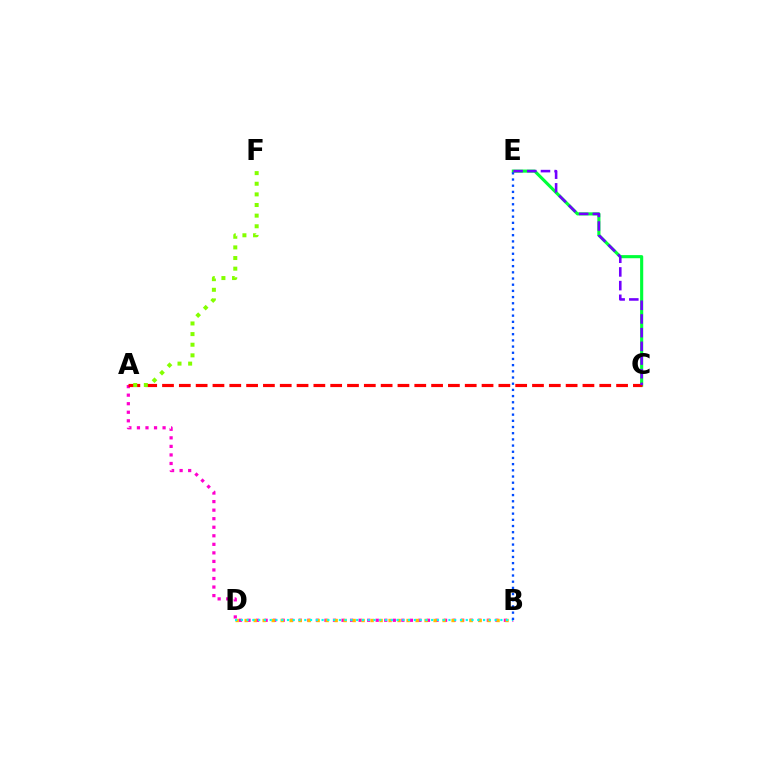{('A', 'B'): [{'color': '#ff00cf', 'line_style': 'dotted', 'thickness': 2.32}], ('B', 'D'): [{'color': '#ffbd00', 'line_style': 'dotted', 'thickness': 2.44}, {'color': '#00fff6', 'line_style': 'dotted', 'thickness': 1.57}], ('C', 'E'): [{'color': '#00ff39', 'line_style': 'solid', 'thickness': 2.25}, {'color': '#7200ff', 'line_style': 'dashed', 'thickness': 1.86}], ('A', 'C'): [{'color': '#ff0000', 'line_style': 'dashed', 'thickness': 2.28}], ('A', 'F'): [{'color': '#84ff00', 'line_style': 'dotted', 'thickness': 2.89}], ('B', 'E'): [{'color': '#004bff', 'line_style': 'dotted', 'thickness': 1.68}]}